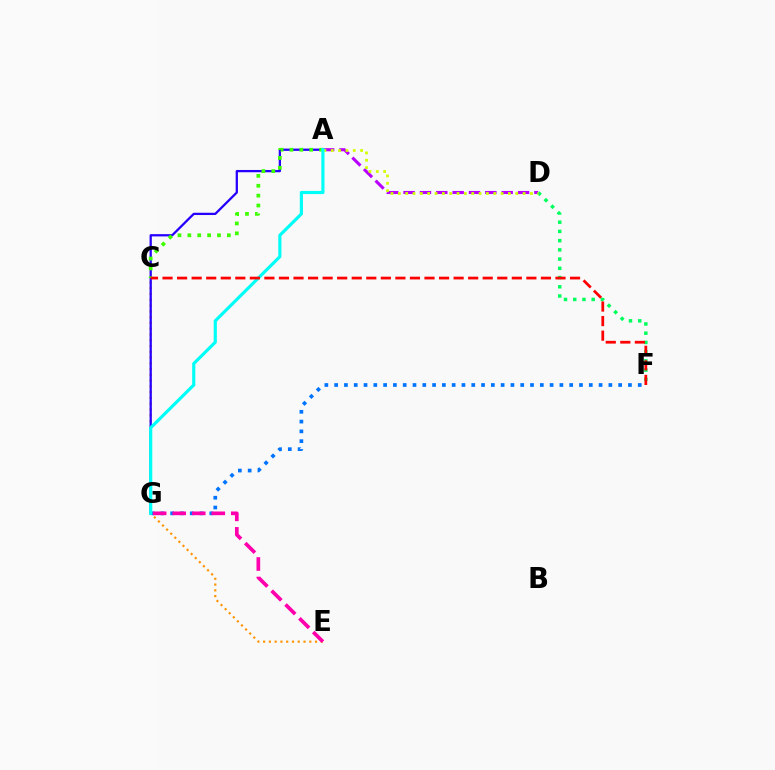{('A', 'D'): [{'color': '#b900ff', 'line_style': 'dashed', 'thickness': 2.22}, {'color': '#d1ff00', 'line_style': 'dotted', 'thickness': 1.99}], ('C', 'E'): [{'color': '#ff9400', 'line_style': 'dotted', 'thickness': 1.57}], ('D', 'F'): [{'color': '#00ff5c', 'line_style': 'dotted', 'thickness': 2.51}], ('F', 'G'): [{'color': '#0074ff', 'line_style': 'dotted', 'thickness': 2.66}], ('A', 'G'): [{'color': '#2500ff', 'line_style': 'solid', 'thickness': 1.64}, {'color': '#00fff6', 'line_style': 'solid', 'thickness': 2.27}], ('A', 'C'): [{'color': '#3dff00', 'line_style': 'dotted', 'thickness': 2.68}], ('E', 'G'): [{'color': '#ff00ac', 'line_style': 'dashed', 'thickness': 2.65}], ('C', 'F'): [{'color': '#ff0000', 'line_style': 'dashed', 'thickness': 1.98}]}